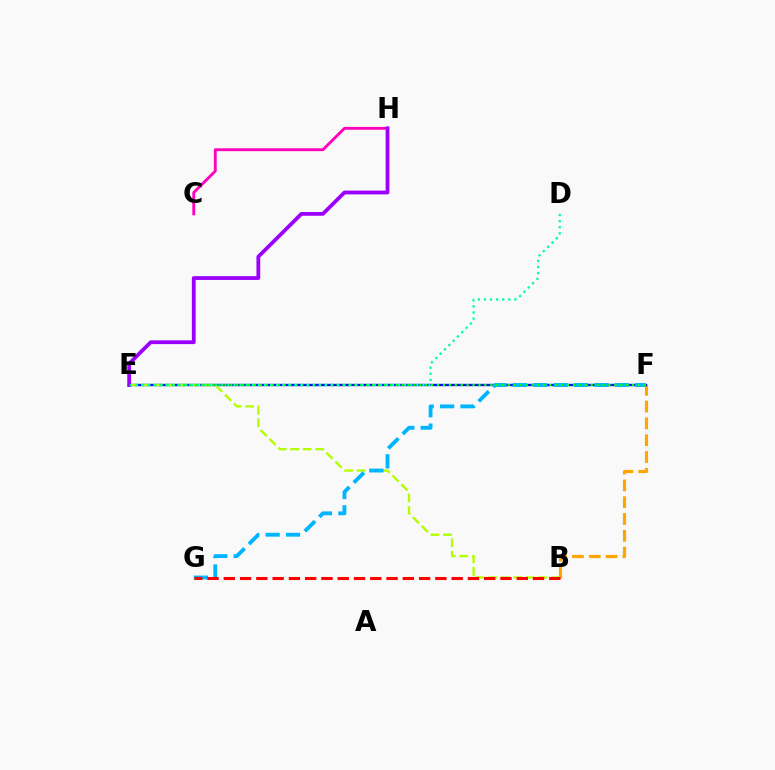{('B', 'F'): [{'color': '#ffa500', 'line_style': 'dashed', 'thickness': 2.28}], ('E', 'F'): [{'color': '#0010ff', 'line_style': 'solid', 'thickness': 1.69}, {'color': '#08ff00', 'line_style': 'dotted', 'thickness': 1.61}], ('B', 'E'): [{'color': '#b3ff00', 'line_style': 'dashed', 'thickness': 1.7}], ('F', 'G'): [{'color': '#00b5ff', 'line_style': 'dashed', 'thickness': 2.77}], ('B', 'G'): [{'color': '#ff0000', 'line_style': 'dashed', 'thickness': 2.21}], ('C', 'H'): [{'color': '#ff00bd', 'line_style': 'solid', 'thickness': 2.06}], ('E', 'H'): [{'color': '#9b00ff', 'line_style': 'solid', 'thickness': 2.73}], ('D', 'E'): [{'color': '#00ff9d', 'line_style': 'dotted', 'thickness': 1.66}]}